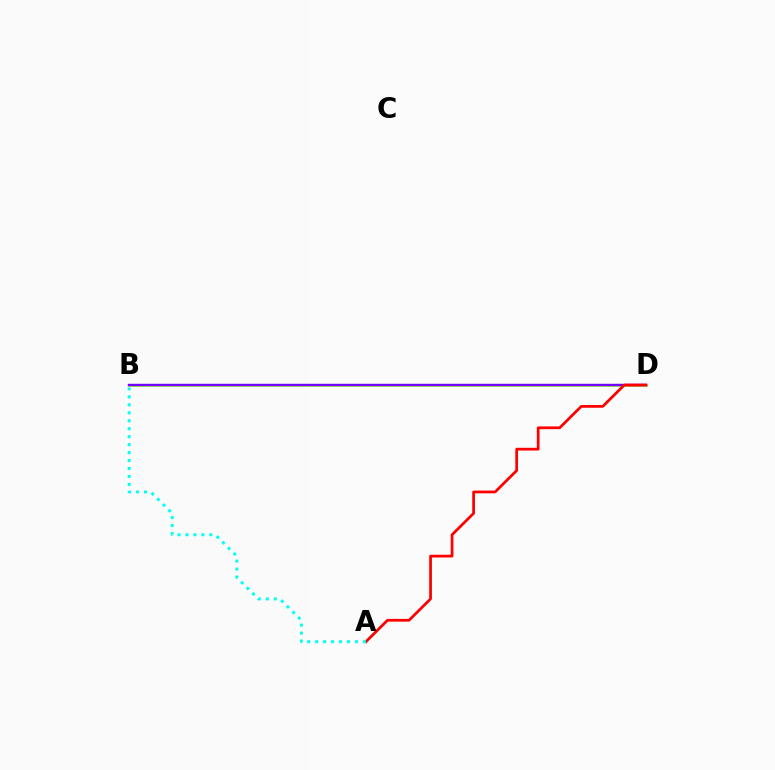{('B', 'D'): [{'color': '#84ff00', 'line_style': 'solid', 'thickness': 1.8}, {'color': '#7200ff', 'line_style': 'solid', 'thickness': 1.75}], ('A', 'D'): [{'color': '#ff0000', 'line_style': 'solid', 'thickness': 1.97}], ('A', 'B'): [{'color': '#00fff6', 'line_style': 'dotted', 'thickness': 2.16}]}